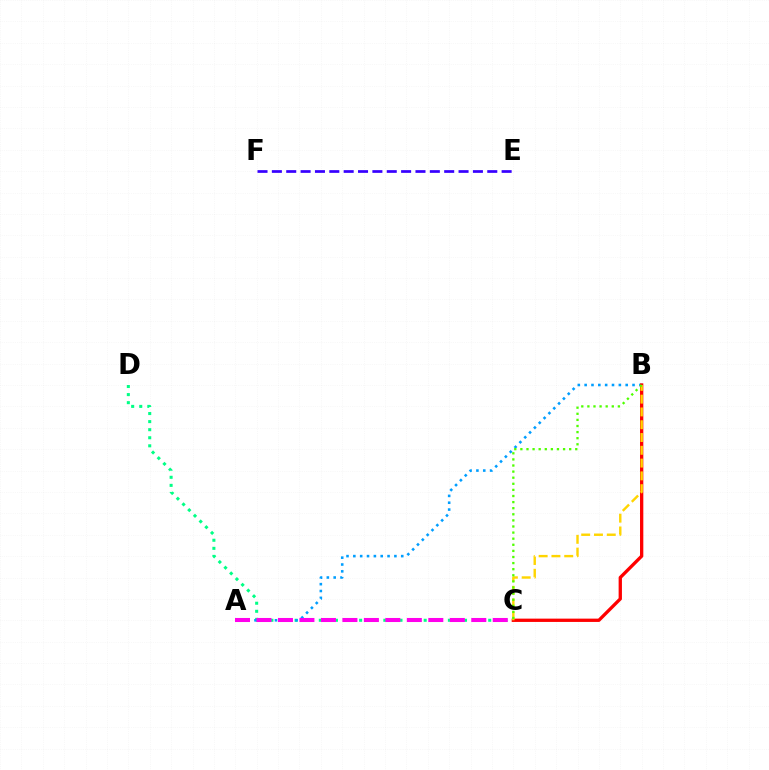{('C', 'D'): [{'color': '#00ff86', 'line_style': 'dotted', 'thickness': 2.19}], ('A', 'B'): [{'color': '#009eff', 'line_style': 'dotted', 'thickness': 1.86}], ('A', 'C'): [{'color': '#ff00ed', 'line_style': 'dashed', 'thickness': 2.92}], ('B', 'C'): [{'color': '#ff0000', 'line_style': 'solid', 'thickness': 2.38}, {'color': '#ffd500', 'line_style': 'dashed', 'thickness': 1.74}, {'color': '#4fff00', 'line_style': 'dotted', 'thickness': 1.66}], ('E', 'F'): [{'color': '#3700ff', 'line_style': 'dashed', 'thickness': 1.95}]}